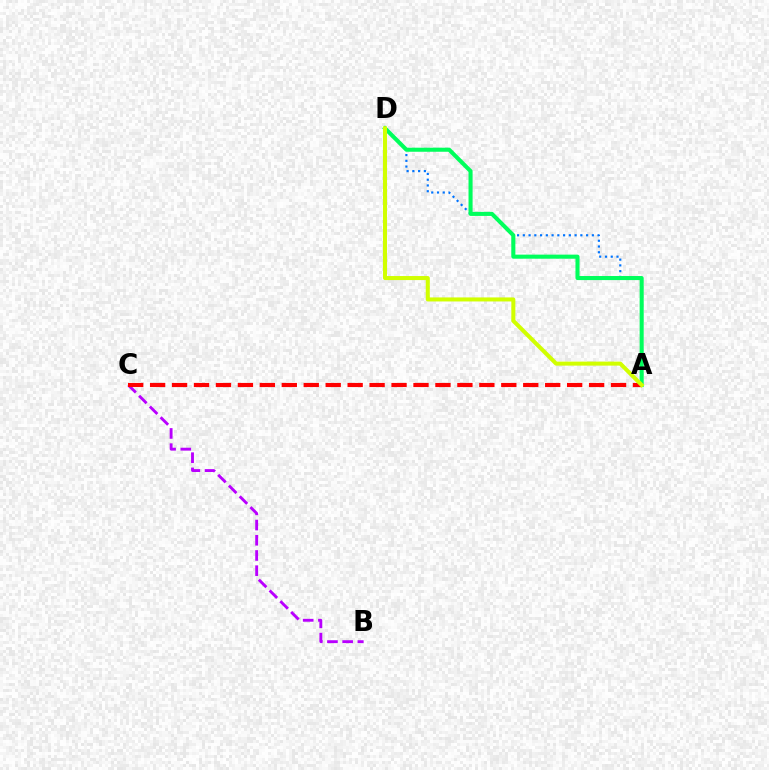{('B', 'C'): [{'color': '#b900ff', 'line_style': 'dashed', 'thickness': 2.07}], ('A', 'D'): [{'color': '#0074ff', 'line_style': 'dotted', 'thickness': 1.56}, {'color': '#00ff5c', 'line_style': 'solid', 'thickness': 2.93}, {'color': '#d1ff00', 'line_style': 'solid', 'thickness': 2.91}], ('A', 'C'): [{'color': '#ff0000', 'line_style': 'dashed', 'thickness': 2.98}]}